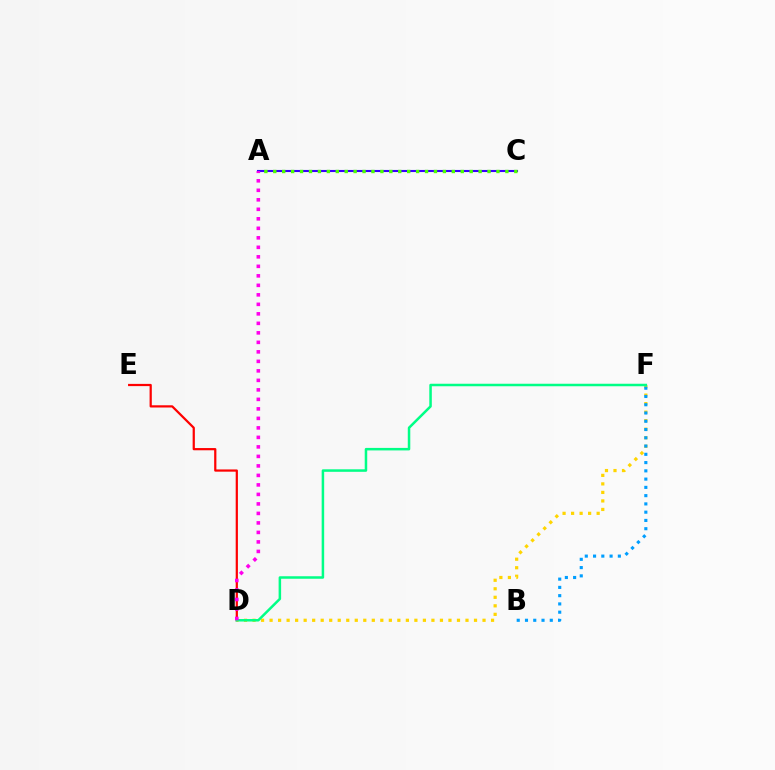{('D', 'E'): [{'color': '#ff0000', 'line_style': 'solid', 'thickness': 1.6}], ('D', 'F'): [{'color': '#ffd500', 'line_style': 'dotted', 'thickness': 2.31}, {'color': '#00ff86', 'line_style': 'solid', 'thickness': 1.81}], ('B', 'F'): [{'color': '#009eff', 'line_style': 'dotted', 'thickness': 2.25}], ('A', 'C'): [{'color': '#3700ff', 'line_style': 'solid', 'thickness': 1.51}, {'color': '#4fff00', 'line_style': 'dotted', 'thickness': 2.43}], ('A', 'D'): [{'color': '#ff00ed', 'line_style': 'dotted', 'thickness': 2.58}]}